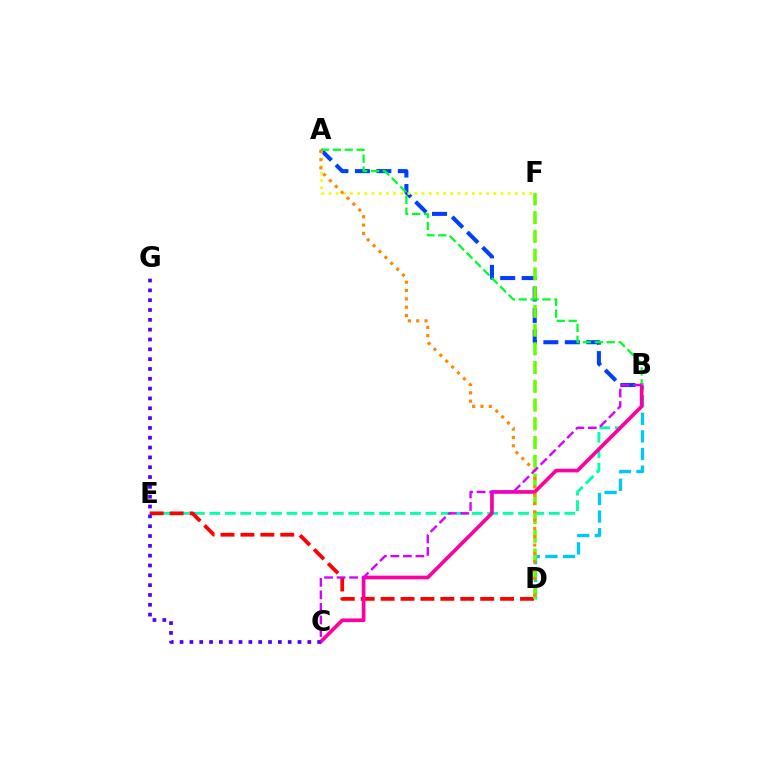{('B', 'E'): [{'color': '#00ffaf', 'line_style': 'dashed', 'thickness': 2.1}], ('A', 'B'): [{'color': '#003fff', 'line_style': 'dashed', 'thickness': 2.92}, {'color': '#00ff27', 'line_style': 'dashed', 'thickness': 1.62}], ('D', 'E'): [{'color': '#ff0000', 'line_style': 'dashed', 'thickness': 2.71}], ('A', 'F'): [{'color': '#eeff00', 'line_style': 'dotted', 'thickness': 1.95}], ('B', 'D'): [{'color': '#00c7ff', 'line_style': 'dashed', 'thickness': 2.39}], ('D', 'F'): [{'color': '#66ff00', 'line_style': 'dashed', 'thickness': 2.55}], ('B', 'C'): [{'color': '#ff00a0', 'line_style': 'solid', 'thickness': 2.65}, {'color': '#d600ff', 'line_style': 'dashed', 'thickness': 1.7}], ('C', 'G'): [{'color': '#4f00ff', 'line_style': 'dotted', 'thickness': 2.67}], ('A', 'D'): [{'color': '#ff8800', 'line_style': 'dotted', 'thickness': 2.26}]}